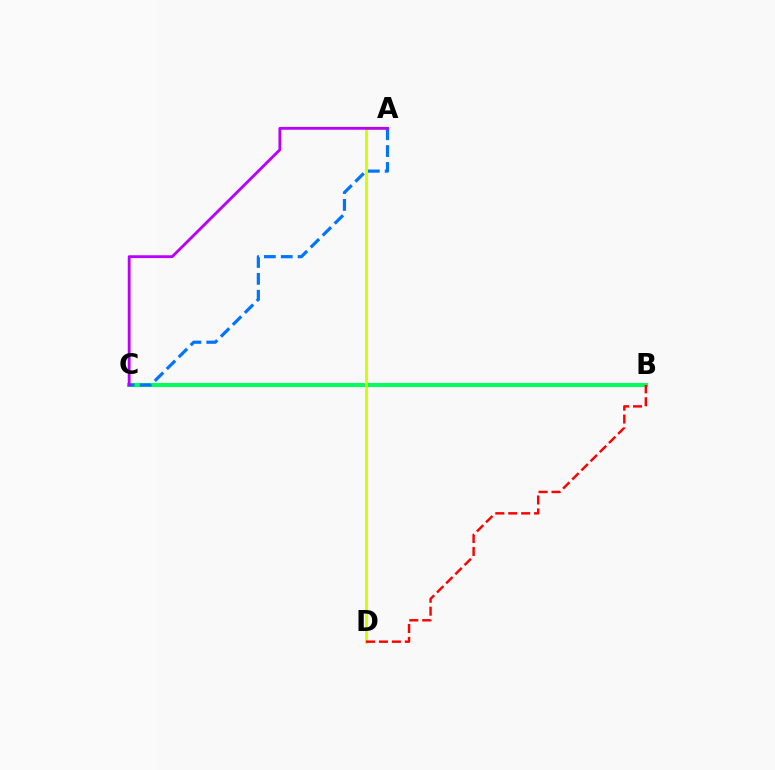{('B', 'C'): [{'color': '#00ff5c', 'line_style': 'solid', 'thickness': 2.9}], ('A', 'D'): [{'color': '#d1ff00', 'line_style': 'solid', 'thickness': 2.1}], ('B', 'D'): [{'color': '#ff0000', 'line_style': 'dashed', 'thickness': 1.76}], ('A', 'C'): [{'color': '#0074ff', 'line_style': 'dashed', 'thickness': 2.29}, {'color': '#b900ff', 'line_style': 'solid', 'thickness': 2.03}]}